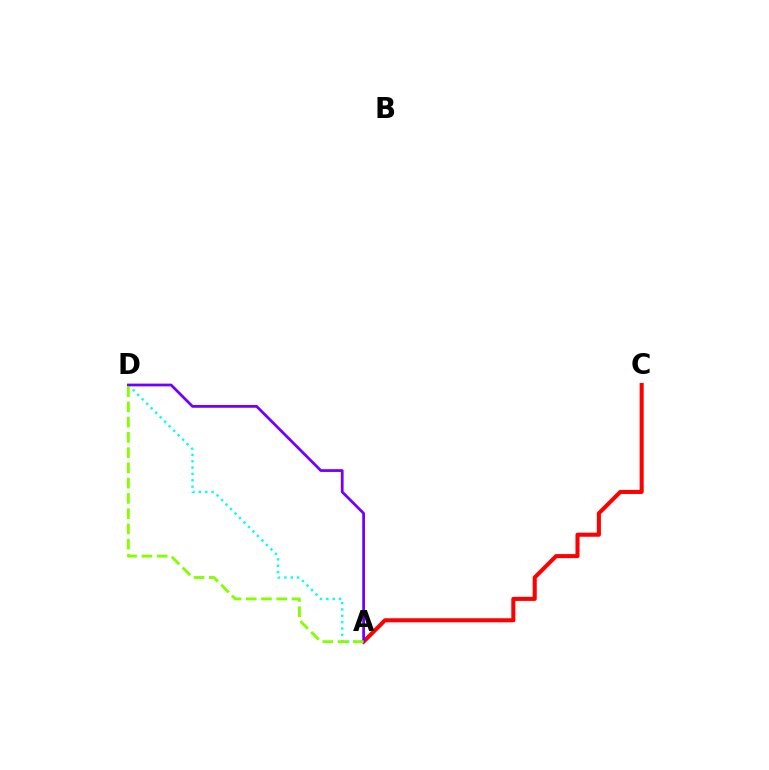{('A', 'C'): [{'color': '#ff0000', 'line_style': 'solid', 'thickness': 2.92}], ('A', 'D'): [{'color': '#00fff6', 'line_style': 'dotted', 'thickness': 1.73}, {'color': '#7200ff', 'line_style': 'solid', 'thickness': 1.99}, {'color': '#84ff00', 'line_style': 'dashed', 'thickness': 2.07}]}